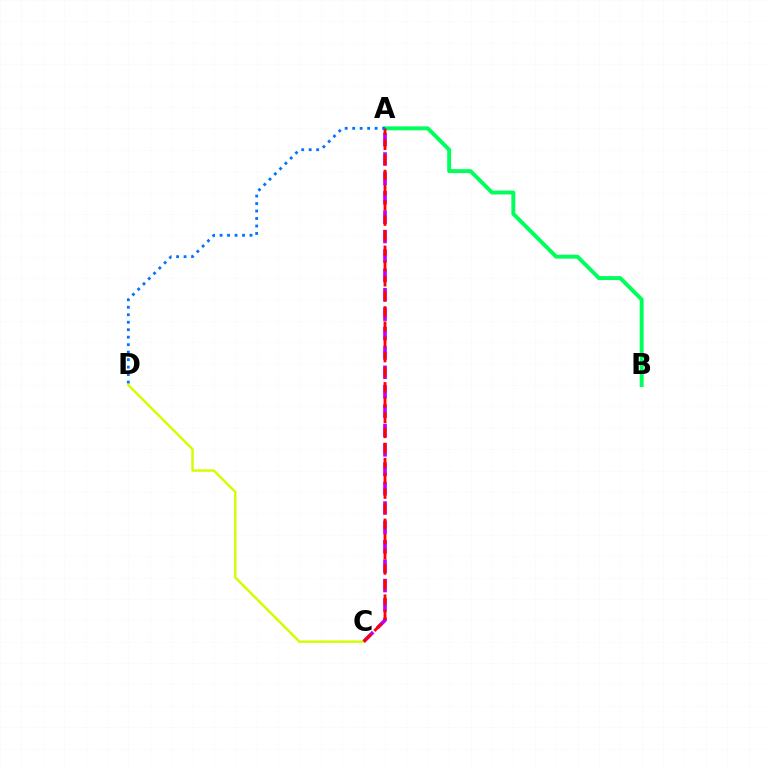{('A', 'C'): [{'color': '#b900ff', 'line_style': 'dashed', 'thickness': 2.63}, {'color': '#ff0000', 'line_style': 'dashed', 'thickness': 2.06}], ('A', 'B'): [{'color': '#00ff5c', 'line_style': 'solid', 'thickness': 2.84}], ('C', 'D'): [{'color': '#d1ff00', 'line_style': 'solid', 'thickness': 1.76}], ('A', 'D'): [{'color': '#0074ff', 'line_style': 'dotted', 'thickness': 2.03}]}